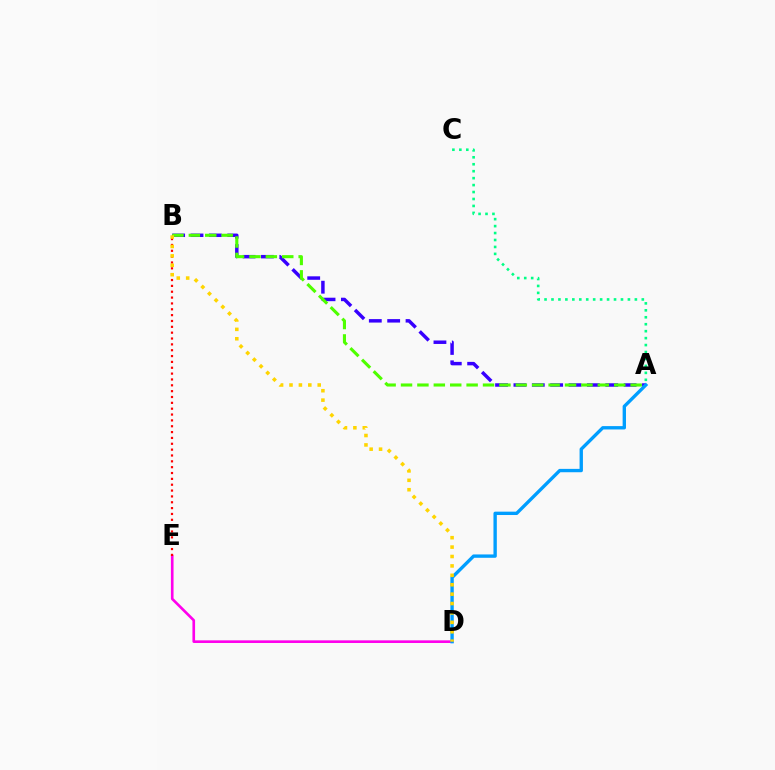{('A', 'B'): [{'color': '#3700ff', 'line_style': 'dashed', 'thickness': 2.49}, {'color': '#4fff00', 'line_style': 'dashed', 'thickness': 2.23}], ('A', 'C'): [{'color': '#00ff86', 'line_style': 'dotted', 'thickness': 1.89}], ('D', 'E'): [{'color': '#ff00ed', 'line_style': 'solid', 'thickness': 1.9}], ('B', 'E'): [{'color': '#ff0000', 'line_style': 'dotted', 'thickness': 1.59}], ('A', 'D'): [{'color': '#009eff', 'line_style': 'solid', 'thickness': 2.42}], ('B', 'D'): [{'color': '#ffd500', 'line_style': 'dotted', 'thickness': 2.56}]}